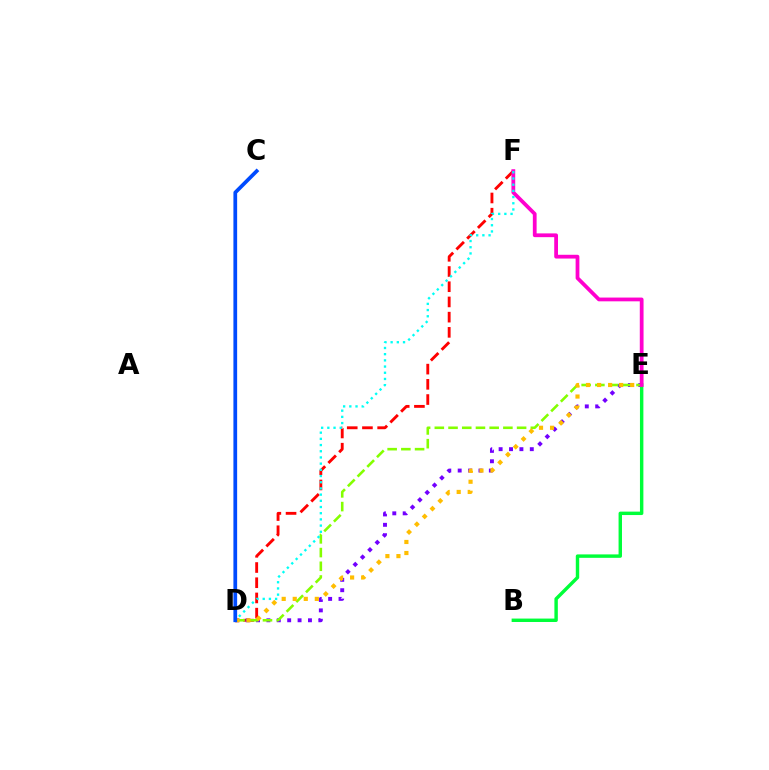{('D', 'F'): [{'color': '#ff0000', 'line_style': 'dashed', 'thickness': 2.07}, {'color': '#00fff6', 'line_style': 'dotted', 'thickness': 1.68}], ('D', 'E'): [{'color': '#7200ff', 'line_style': 'dotted', 'thickness': 2.82}, {'color': '#84ff00', 'line_style': 'dashed', 'thickness': 1.86}, {'color': '#ffbd00', 'line_style': 'dotted', 'thickness': 3.0}], ('B', 'E'): [{'color': '#00ff39', 'line_style': 'solid', 'thickness': 2.47}], ('E', 'F'): [{'color': '#ff00cf', 'line_style': 'solid', 'thickness': 2.71}], ('C', 'D'): [{'color': '#004bff', 'line_style': 'solid', 'thickness': 2.68}]}